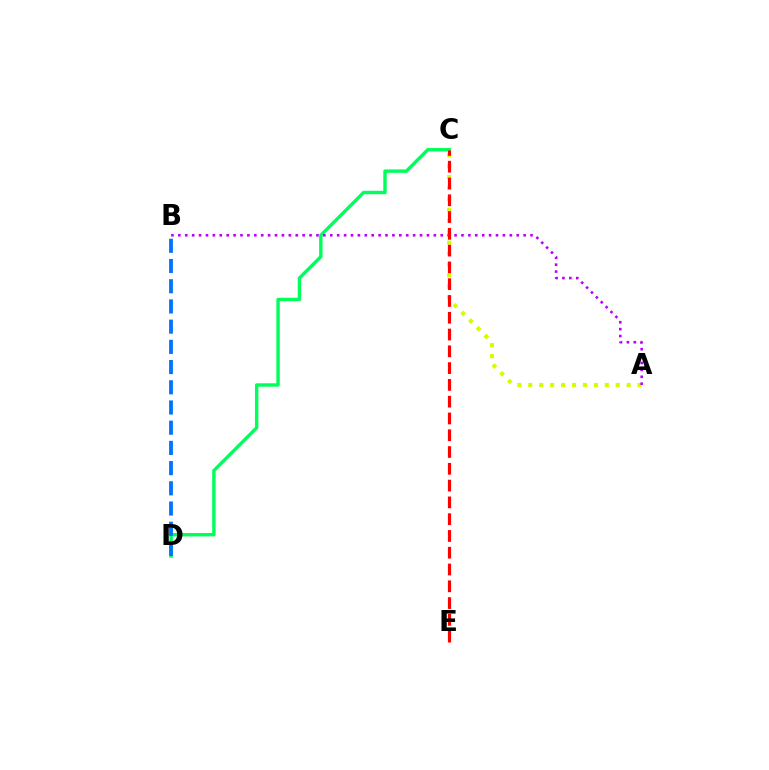{('C', 'D'): [{'color': '#00ff5c', 'line_style': 'solid', 'thickness': 2.46}], ('B', 'D'): [{'color': '#0074ff', 'line_style': 'dashed', 'thickness': 2.75}], ('A', 'C'): [{'color': '#d1ff00', 'line_style': 'dotted', 'thickness': 2.97}], ('A', 'B'): [{'color': '#b900ff', 'line_style': 'dotted', 'thickness': 1.88}], ('C', 'E'): [{'color': '#ff0000', 'line_style': 'dashed', 'thickness': 2.28}]}